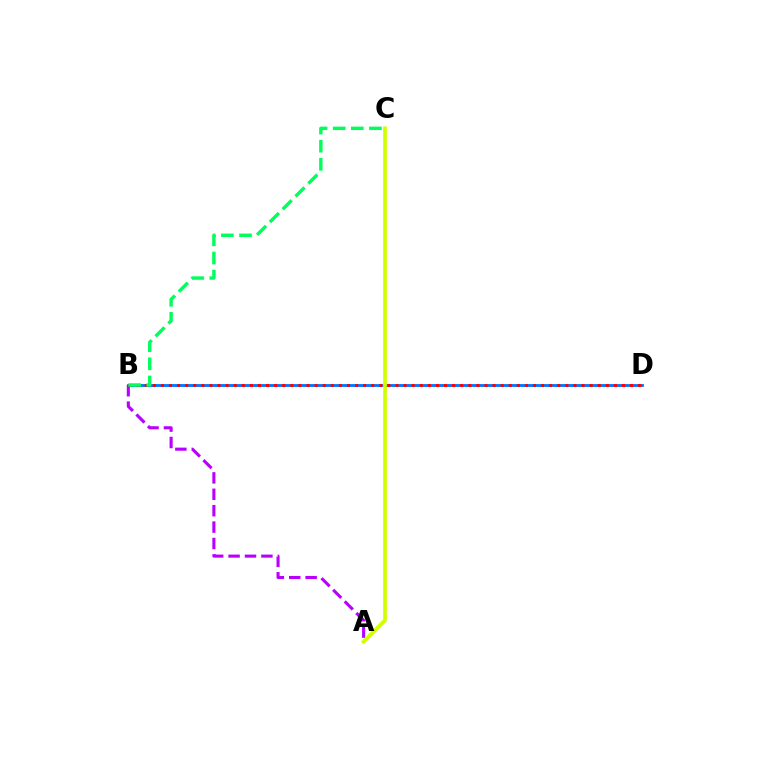{('B', 'D'): [{'color': '#0074ff', 'line_style': 'solid', 'thickness': 2.02}, {'color': '#ff0000', 'line_style': 'dotted', 'thickness': 2.2}], ('A', 'B'): [{'color': '#b900ff', 'line_style': 'dashed', 'thickness': 2.23}], ('B', 'C'): [{'color': '#00ff5c', 'line_style': 'dashed', 'thickness': 2.46}], ('A', 'C'): [{'color': '#d1ff00', 'line_style': 'solid', 'thickness': 2.69}]}